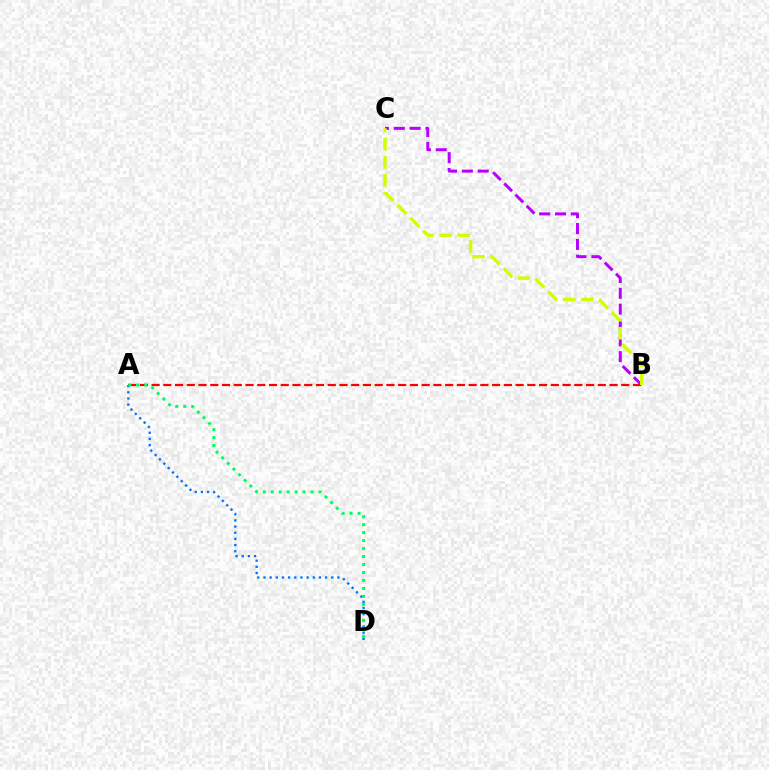{('A', 'B'): [{'color': '#ff0000', 'line_style': 'dashed', 'thickness': 1.6}], ('B', 'C'): [{'color': '#b900ff', 'line_style': 'dashed', 'thickness': 2.15}, {'color': '#d1ff00', 'line_style': 'dashed', 'thickness': 2.46}], ('A', 'D'): [{'color': '#0074ff', 'line_style': 'dotted', 'thickness': 1.67}, {'color': '#00ff5c', 'line_style': 'dotted', 'thickness': 2.17}]}